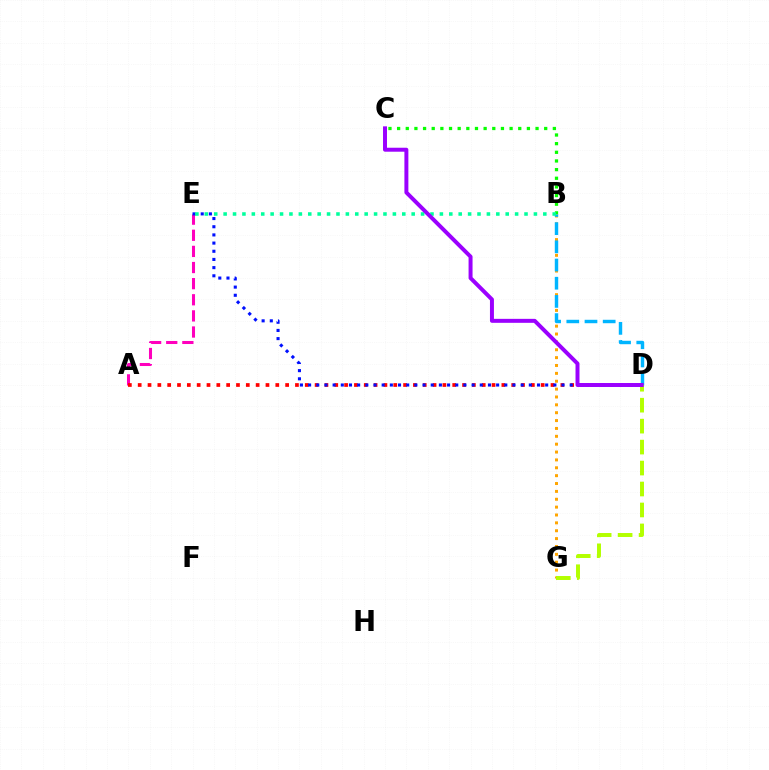{('B', 'C'): [{'color': '#08ff00', 'line_style': 'dotted', 'thickness': 2.35}], ('A', 'E'): [{'color': '#ff00bd', 'line_style': 'dashed', 'thickness': 2.19}], ('B', 'G'): [{'color': '#ffa500', 'line_style': 'dotted', 'thickness': 2.14}], ('B', 'D'): [{'color': '#00b5ff', 'line_style': 'dashed', 'thickness': 2.47}], ('A', 'D'): [{'color': '#ff0000', 'line_style': 'dotted', 'thickness': 2.67}], ('D', 'E'): [{'color': '#0010ff', 'line_style': 'dotted', 'thickness': 2.22}], ('D', 'G'): [{'color': '#b3ff00', 'line_style': 'dashed', 'thickness': 2.85}], ('B', 'E'): [{'color': '#00ff9d', 'line_style': 'dotted', 'thickness': 2.55}], ('C', 'D'): [{'color': '#9b00ff', 'line_style': 'solid', 'thickness': 2.86}]}